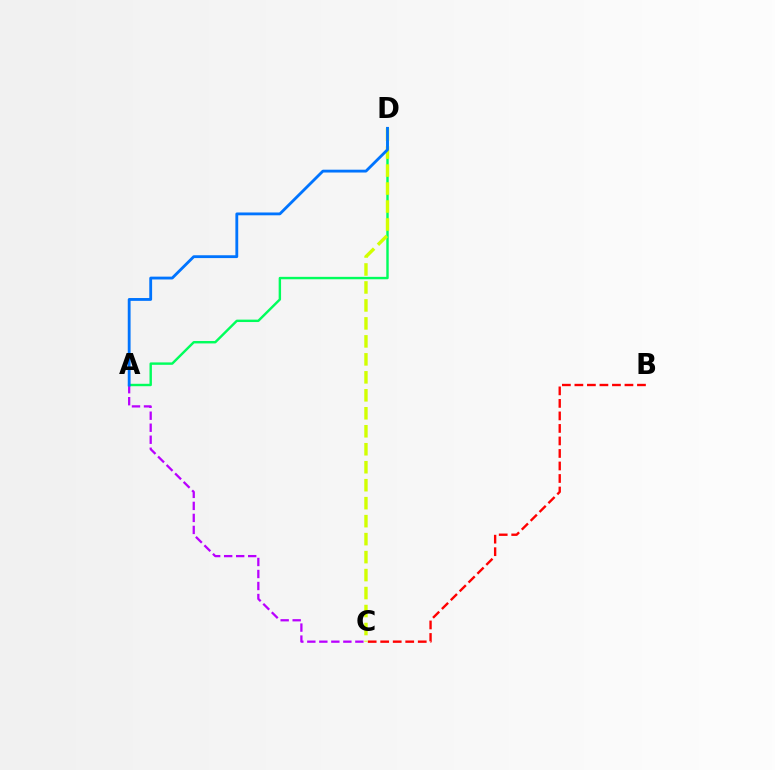{('A', 'C'): [{'color': '#b900ff', 'line_style': 'dashed', 'thickness': 1.63}], ('B', 'C'): [{'color': '#ff0000', 'line_style': 'dashed', 'thickness': 1.7}], ('A', 'D'): [{'color': '#00ff5c', 'line_style': 'solid', 'thickness': 1.74}, {'color': '#0074ff', 'line_style': 'solid', 'thickness': 2.04}], ('C', 'D'): [{'color': '#d1ff00', 'line_style': 'dashed', 'thickness': 2.44}]}